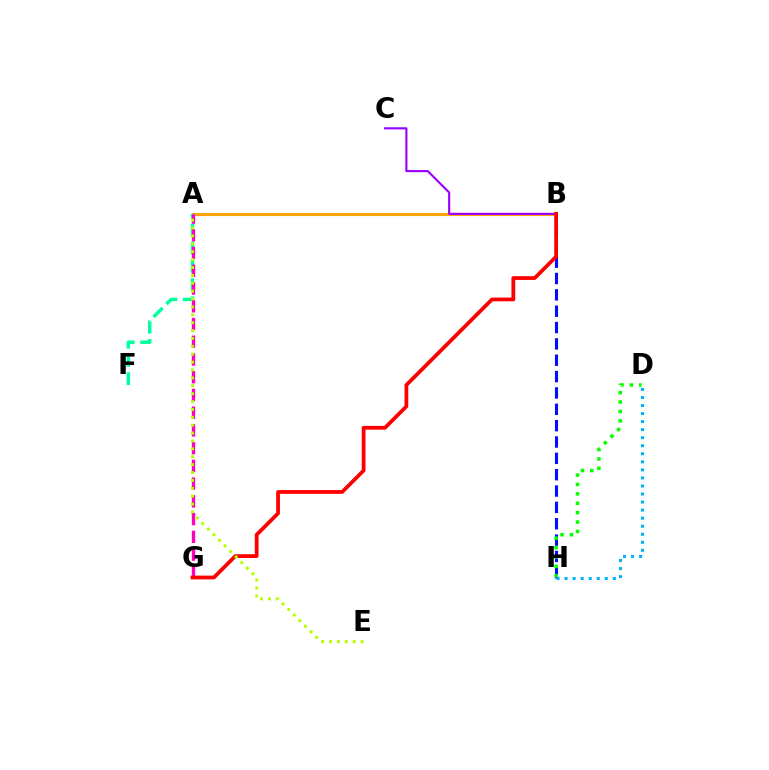{('A', 'B'): [{'color': '#ffa500', 'line_style': 'solid', 'thickness': 2.25}], ('A', 'F'): [{'color': '#00ff9d', 'line_style': 'dashed', 'thickness': 2.47}], ('A', 'G'): [{'color': '#ff00bd', 'line_style': 'dashed', 'thickness': 2.41}], ('B', 'H'): [{'color': '#0010ff', 'line_style': 'dashed', 'thickness': 2.22}], ('D', 'H'): [{'color': '#08ff00', 'line_style': 'dotted', 'thickness': 2.55}, {'color': '#00b5ff', 'line_style': 'dotted', 'thickness': 2.19}], ('B', 'C'): [{'color': '#9b00ff', 'line_style': 'solid', 'thickness': 1.53}], ('B', 'G'): [{'color': '#ff0000', 'line_style': 'solid', 'thickness': 2.71}], ('A', 'E'): [{'color': '#b3ff00', 'line_style': 'dotted', 'thickness': 2.14}]}